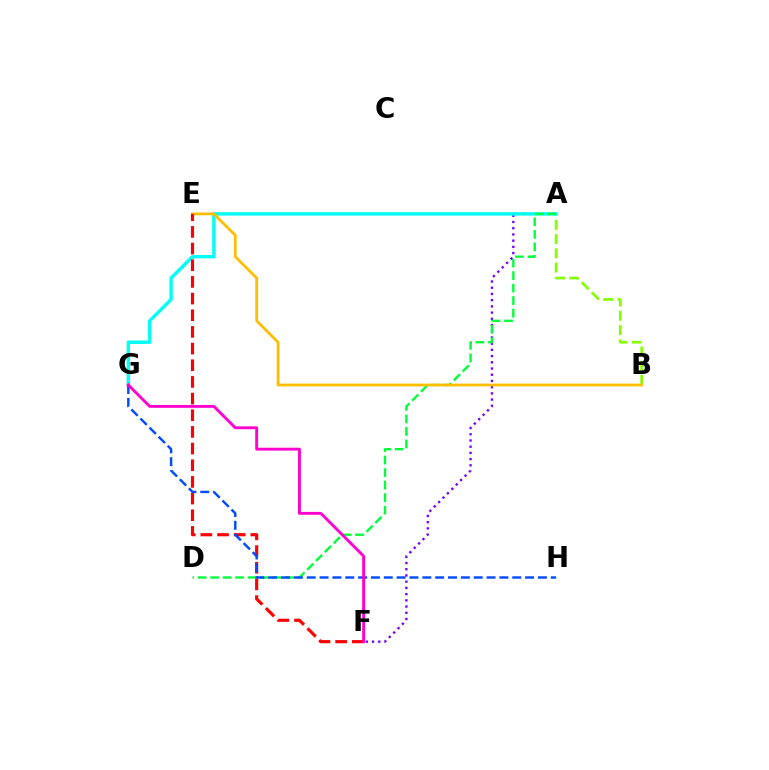{('A', 'F'): [{'color': '#7200ff', 'line_style': 'dotted', 'thickness': 1.69}], ('A', 'B'): [{'color': '#84ff00', 'line_style': 'dashed', 'thickness': 1.94}], ('A', 'G'): [{'color': '#00fff6', 'line_style': 'solid', 'thickness': 2.46}], ('A', 'D'): [{'color': '#00ff39', 'line_style': 'dashed', 'thickness': 1.7}], ('B', 'E'): [{'color': '#ffbd00', 'line_style': 'solid', 'thickness': 1.99}], ('E', 'F'): [{'color': '#ff0000', 'line_style': 'dashed', 'thickness': 2.26}], ('G', 'H'): [{'color': '#004bff', 'line_style': 'dashed', 'thickness': 1.74}], ('F', 'G'): [{'color': '#ff00cf', 'line_style': 'solid', 'thickness': 2.07}]}